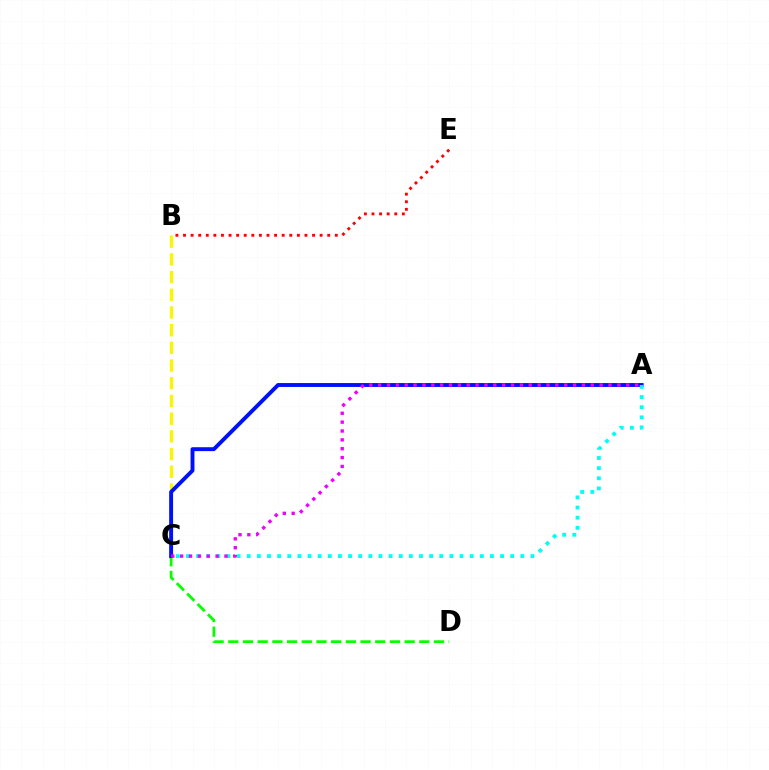{('C', 'D'): [{'color': '#08ff00', 'line_style': 'dashed', 'thickness': 2.0}], ('B', 'E'): [{'color': '#ff0000', 'line_style': 'dotted', 'thickness': 2.06}], ('B', 'C'): [{'color': '#fcf500', 'line_style': 'dashed', 'thickness': 2.4}], ('A', 'C'): [{'color': '#0010ff', 'line_style': 'solid', 'thickness': 2.81}, {'color': '#00fff6', 'line_style': 'dotted', 'thickness': 2.75}, {'color': '#ee00ff', 'line_style': 'dotted', 'thickness': 2.41}]}